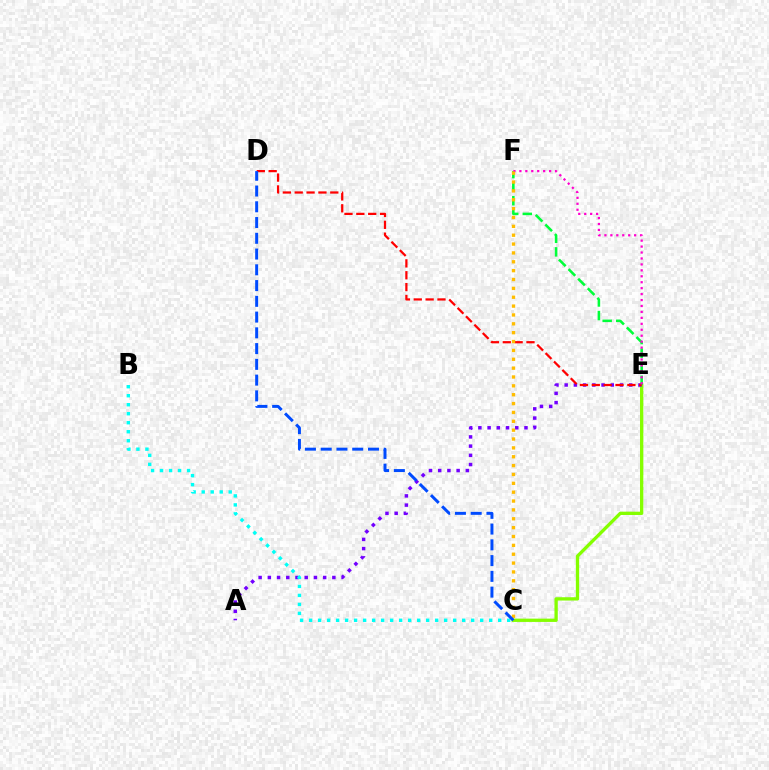{('C', 'E'): [{'color': '#84ff00', 'line_style': 'solid', 'thickness': 2.38}], ('A', 'E'): [{'color': '#7200ff', 'line_style': 'dotted', 'thickness': 2.5}], ('E', 'F'): [{'color': '#00ff39', 'line_style': 'dashed', 'thickness': 1.84}, {'color': '#ff00cf', 'line_style': 'dotted', 'thickness': 1.61}], ('D', 'E'): [{'color': '#ff0000', 'line_style': 'dashed', 'thickness': 1.61}], ('C', 'F'): [{'color': '#ffbd00', 'line_style': 'dotted', 'thickness': 2.41}], ('B', 'C'): [{'color': '#00fff6', 'line_style': 'dotted', 'thickness': 2.45}], ('C', 'D'): [{'color': '#004bff', 'line_style': 'dashed', 'thickness': 2.14}]}